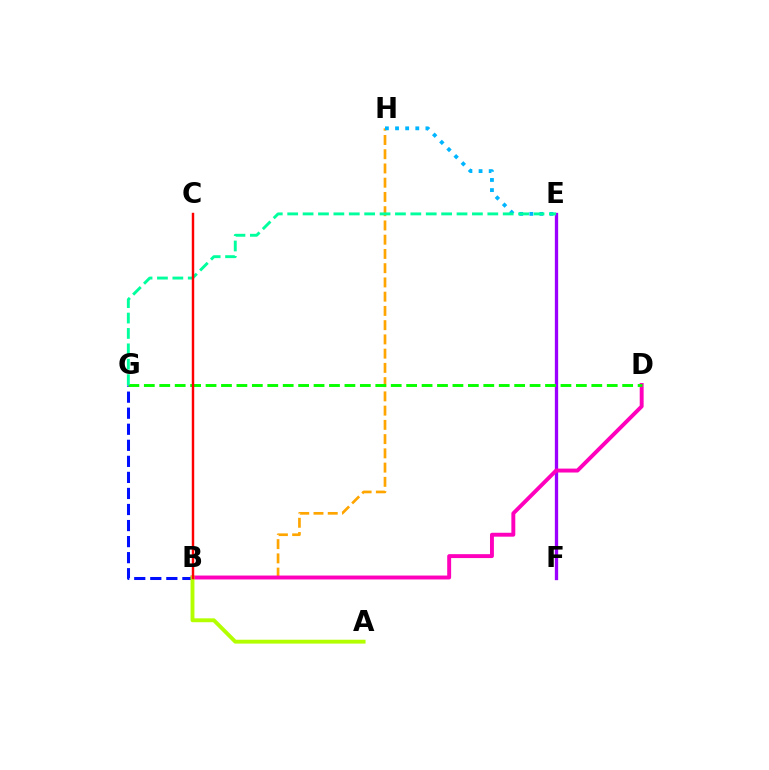{('E', 'F'): [{'color': '#9b00ff', 'line_style': 'solid', 'thickness': 2.39}], ('B', 'H'): [{'color': '#ffa500', 'line_style': 'dashed', 'thickness': 1.94}], ('E', 'H'): [{'color': '#00b5ff', 'line_style': 'dotted', 'thickness': 2.75}], ('B', 'G'): [{'color': '#0010ff', 'line_style': 'dashed', 'thickness': 2.18}], ('B', 'D'): [{'color': '#ff00bd', 'line_style': 'solid', 'thickness': 2.82}], ('D', 'G'): [{'color': '#08ff00', 'line_style': 'dashed', 'thickness': 2.1}], ('E', 'G'): [{'color': '#00ff9d', 'line_style': 'dashed', 'thickness': 2.09}], ('A', 'B'): [{'color': '#b3ff00', 'line_style': 'solid', 'thickness': 2.8}], ('B', 'C'): [{'color': '#ff0000', 'line_style': 'solid', 'thickness': 1.75}]}